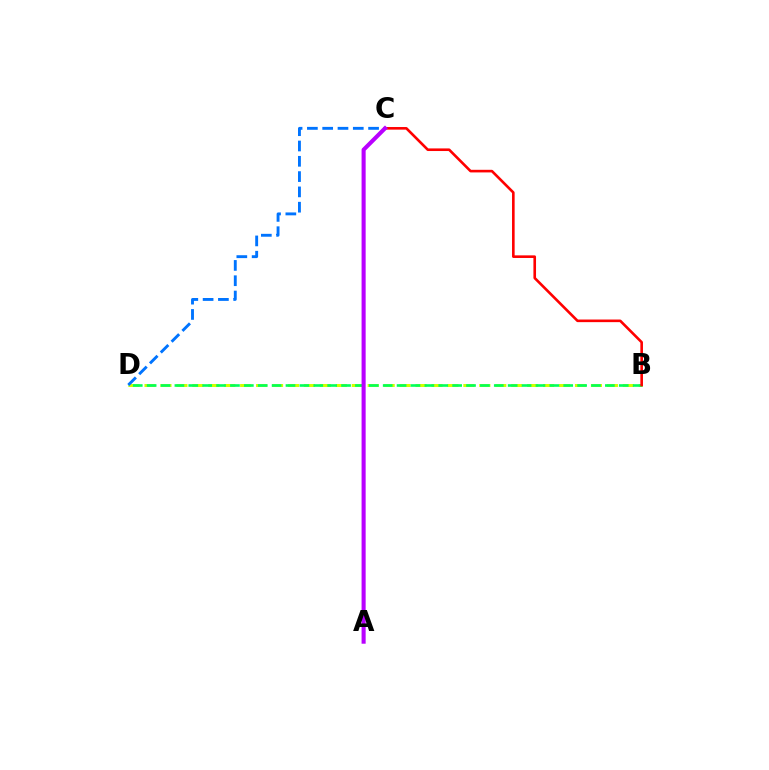{('B', 'D'): [{'color': '#d1ff00', 'line_style': 'dashed', 'thickness': 2.17}, {'color': '#00ff5c', 'line_style': 'dashed', 'thickness': 1.89}], ('C', 'D'): [{'color': '#0074ff', 'line_style': 'dashed', 'thickness': 2.08}], ('B', 'C'): [{'color': '#ff0000', 'line_style': 'solid', 'thickness': 1.88}], ('A', 'C'): [{'color': '#b900ff', 'line_style': 'solid', 'thickness': 2.94}]}